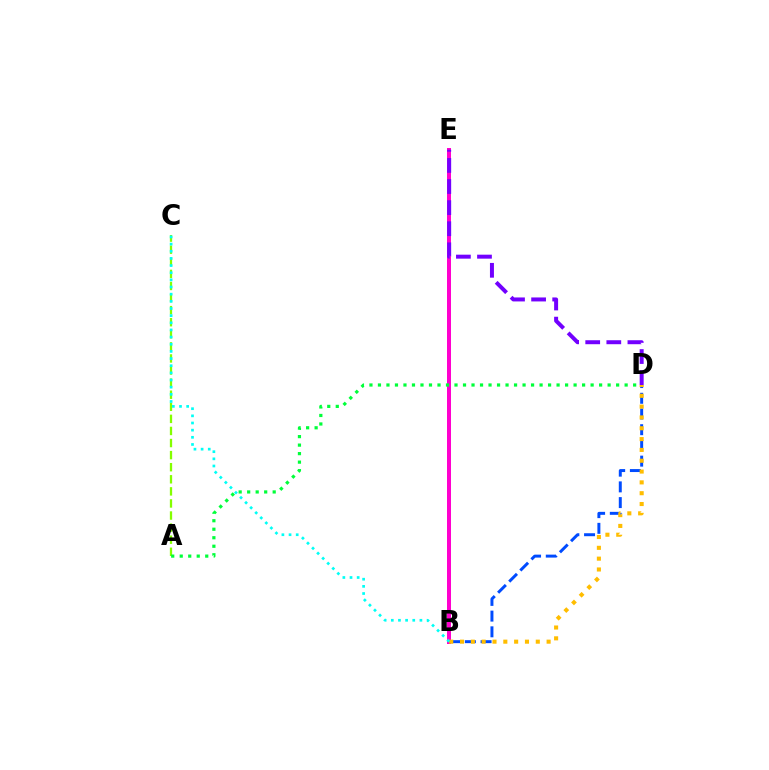{('B', 'D'): [{'color': '#004bff', 'line_style': 'dashed', 'thickness': 2.13}, {'color': '#ffbd00', 'line_style': 'dotted', 'thickness': 2.94}], ('B', 'E'): [{'color': '#ff0000', 'line_style': 'dotted', 'thickness': 2.55}, {'color': '#ff00cf', 'line_style': 'solid', 'thickness': 2.88}], ('A', 'C'): [{'color': '#84ff00', 'line_style': 'dashed', 'thickness': 1.64}], ('A', 'D'): [{'color': '#00ff39', 'line_style': 'dotted', 'thickness': 2.31}], ('D', 'E'): [{'color': '#7200ff', 'line_style': 'dashed', 'thickness': 2.87}], ('B', 'C'): [{'color': '#00fff6', 'line_style': 'dotted', 'thickness': 1.94}]}